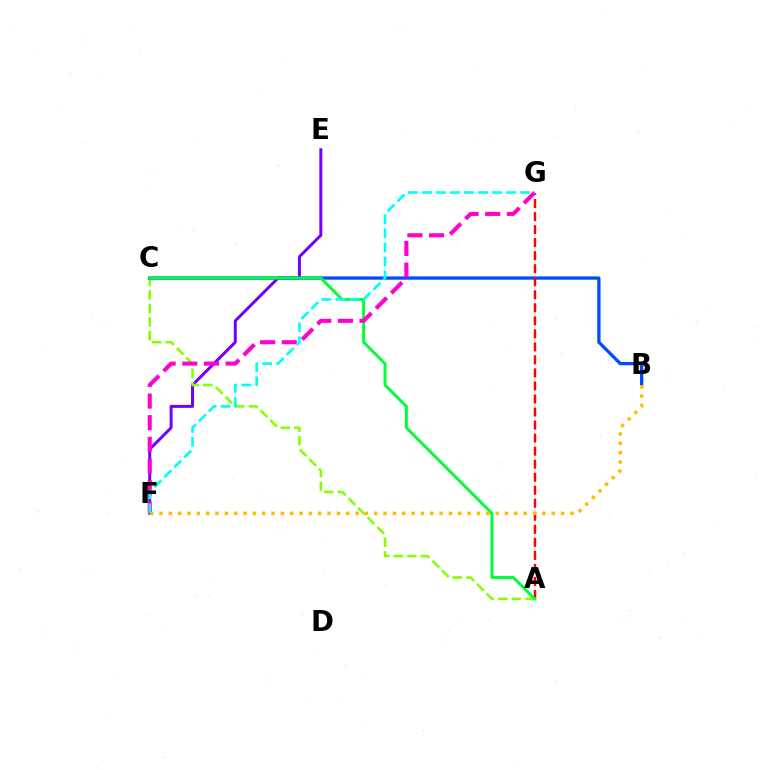{('E', 'F'): [{'color': '#7200ff', 'line_style': 'solid', 'thickness': 2.15}], ('A', 'C'): [{'color': '#84ff00', 'line_style': 'dashed', 'thickness': 1.85}, {'color': '#00ff39', 'line_style': 'solid', 'thickness': 2.13}], ('B', 'C'): [{'color': '#004bff', 'line_style': 'solid', 'thickness': 2.36}], ('A', 'G'): [{'color': '#ff0000', 'line_style': 'dashed', 'thickness': 1.77}], ('F', 'G'): [{'color': '#ff00cf', 'line_style': 'dashed', 'thickness': 2.94}, {'color': '#00fff6', 'line_style': 'dashed', 'thickness': 1.91}], ('B', 'F'): [{'color': '#ffbd00', 'line_style': 'dotted', 'thickness': 2.54}]}